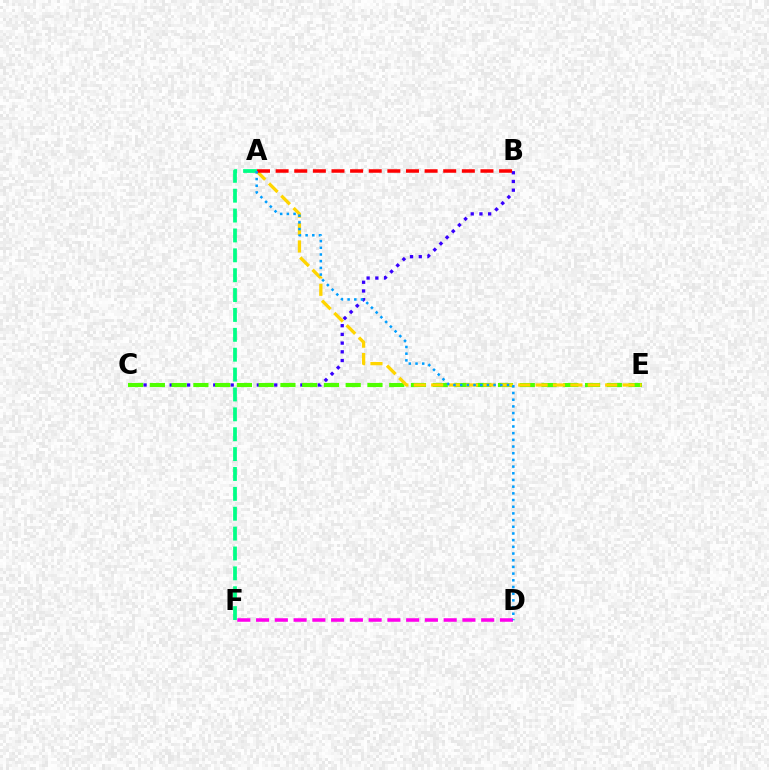{('B', 'C'): [{'color': '#3700ff', 'line_style': 'dotted', 'thickness': 2.37}], ('D', 'F'): [{'color': '#ff00ed', 'line_style': 'dashed', 'thickness': 2.55}], ('A', 'F'): [{'color': '#00ff86', 'line_style': 'dashed', 'thickness': 2.7}], ('C', 'E'): [{'color': '#4fff00', 'line_style': 'dashed', 'thickness': 2.96}], ('A', 'E'): [{'color': '#ffd500', 'line_style': 'dashed', 'thickness': 2.36}], ('A', 'B'): [{'color': '#ff0000', 'line_style': 'dashed', 'thickness': 2.53}], ('A', 'D'): [{'color': '#009eff', 'line_style': 'dotted', 'thickness': 1.82}]}